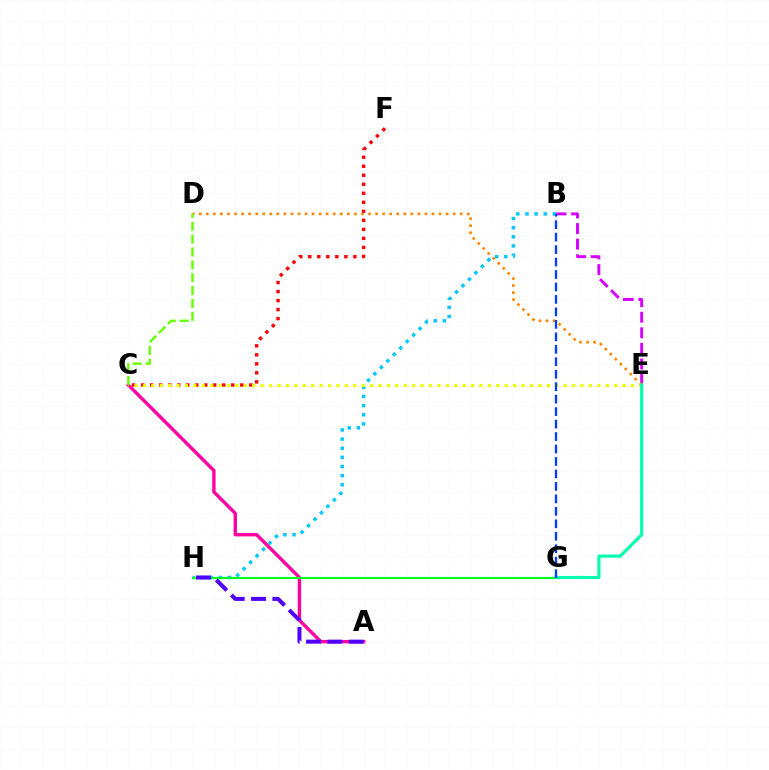{('C', 'F'): [{'color': '#ff0000', 'line_style': 'dotted', 'thickness': 2.45}], ('A', 'C'): [{'color': '#ff00a0', 'line_style': 'solid', 'thickness': 2.42}], ('B', 'H'): [{'color': '#00c7ff', 'line_style': 'dotted', 'thickness': 2.48}], ('B', 'E'): [{'color': '#d600ff', 'line_style': 'dashed', 'thickness': 2.12}], ('G', 'H'): [{'color': '#00ff27', 'line_style': 'solid', 'thickness': 1.56}], ('C', 'E'): [{'color': '#eeff00', 'line_style': 'dotted', 'thickness': 2.29}], ('D', 'E'): [{'color': '#ff8800', 'line_style': 'dotted', 'thickness': 1.92}], ('E', 'G'): [{'color': '#00ffaf', 'line_style': 'solid', 'thickness': 2.25}], ('A', 'H'): [{'color': '#4f00ff', 'line_style': 'dashed', 'thickness': 2.9}], ('C', 'D'): [{'color': '#66ff00', 'line_style': 'dashed', 'thickness': 1.75}], ('B', 'G'): [{'color': '#003fff', 'line_style': 'dashed', 'thickness': 1.69}]}